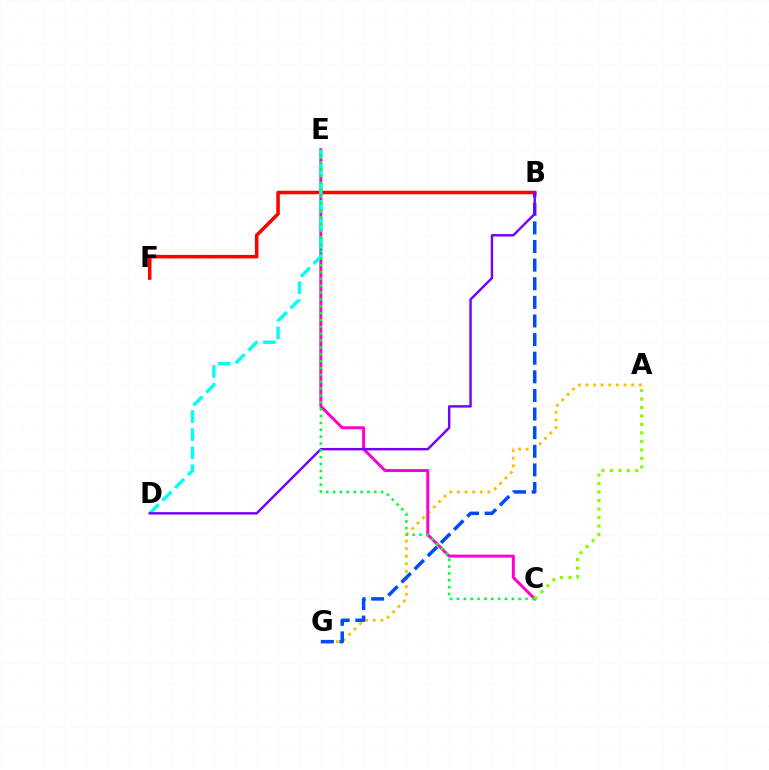{('A', 'G'): [{'color': '#ffbd00', 'line_style': 'dotted', 'thickness': 2.07}], ('B', 'G'): [{'color': '#004bff', 'line_style': 'dashed', 'thickness': 2.53}], ('B', 'F'): [{'color': '#ff0000', 'line_style': 'solid', 'thickness': 2.54}], ('C', 'E'): [{'color': '#ff00cf', 'line_style': 'solid', 'thickness': 2.14}, {'color': '#00ff39', 'line_style': 'dotted', 'thickness': 1.86}], ('D', 'E'): [{'color': '#00fff6', 'line_style': 'dashed', 'thickness': 2.45}], ('B', 'D'): [{'color': '#7200ff', 'line_style': 'solid', 'thickness': 1.74}], ('A', 'C'): [{'color': '#84ff00', 'line_style': 'dotted', 'thickness': 2.31}]}